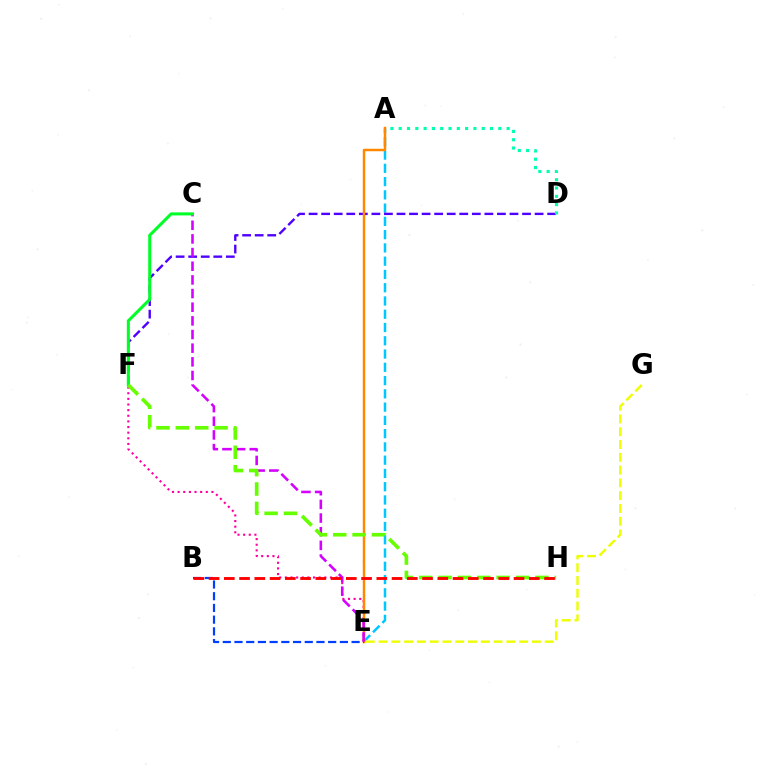{('A', 'E'): [{'color': '#00c7ff', 'line_style': 'dashed', 'thickness': 1.8}, {'color': '#ff8800', 'line_style': 'solid', 'thickness': 1.79}], ('D', 'F'): [{'color': '#4f00ff', 'line_style': 'dashed', 'thickness': 1.71}], ('E', 'F'): [{'color': '#ff00a0', 'line_style': 'dotted', 'thickness': 1.53}], ('E', 'G'): [{'color': '#eeff00', 'line_style': 'dashed', 'thickness': 1.74}], ('B', 'E'): [{'color': '#003fff', 'line_style': 'dashed', 'thickness': 1.59}], ('C', 'E'): [{'color': '#d600ff', 'line_style': 'dashed', 'thickness': 1.86}], ('C', 'F'): [{'color': '#00ff27', 'line_style': 'solid', 'thickness': 2.19}], ('F', 'H'): [{'color': '#66ff00', 'line_style': 'dashed', 'thickness': 2.63}], ('A', 'D'): [{'color': '#00ffaf', 'line_style': 'dotted', 'thickness': 2.26}], ('B', 'H'): [{'color': '#ff0000', 'line_style': 'dashed', 'thickness': 2.07}]}